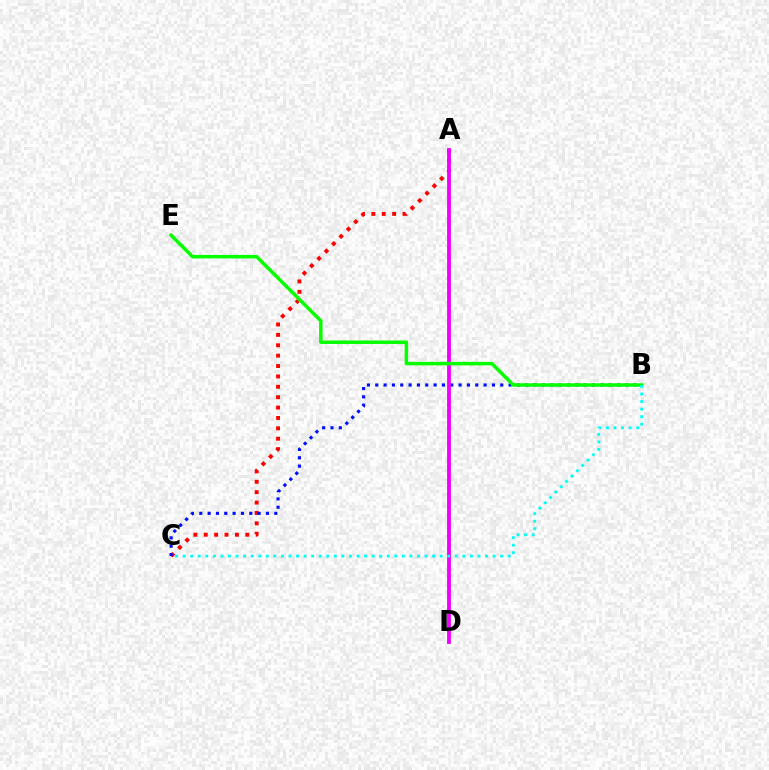{('A', 'C'): [{'color': '#ff0000', 'line_style': 'dotted', 'thickness': 2.82}], ('A', 'D'): [{'color': '#fcf500', 'line_style': 'dashed', 'thickness': 1.59}, {'color': '#ee00ff', 'line_style': 'solid', 'thickness': 2.75}], ('B', 'C'): [{'color': '#0010ff', 'line_style': 'dotted', 'thickness': 2.26}, {'color': '#00fff6', 'line_style': 'dotted', 'thickness': 2.05}], ('B', 'E'): [{'color': '#08ff00', 'line_style': 'solid', 'thickness': 2.53}]}